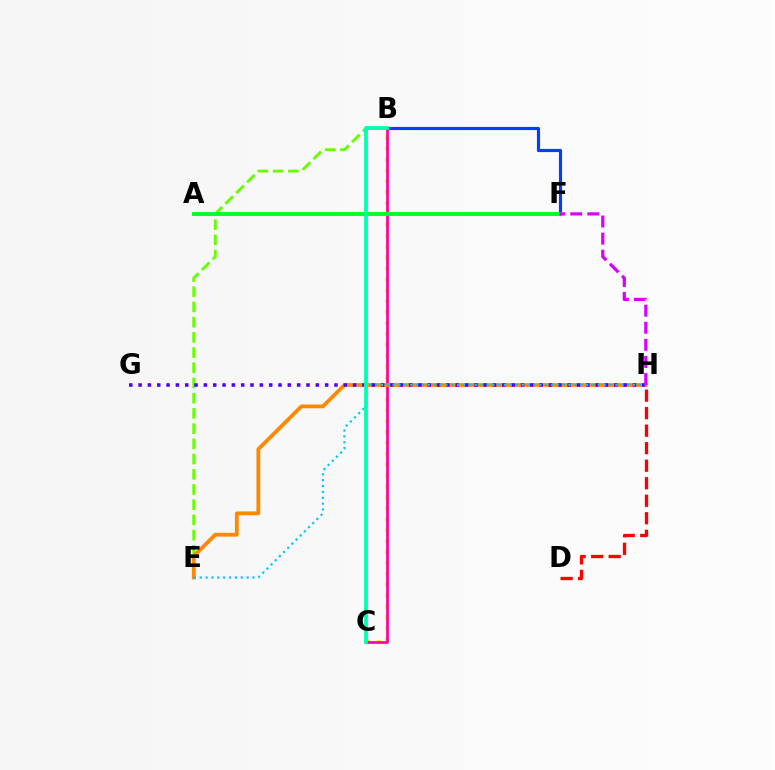{('B', 'C'): [{'color': '#eeff00', 'line_style': 'dotted', 'thickness': 2.96}, {'color': '#ff00a0', 'line_style': 'solid', 'thickness': 1.94}, {'color': '#00ffaf', 'line_style': 'solid', 'thickness': 2.71}], ('B', 'E'): [{'color': '#66ff00', 'line_style': 'dashed', 'thickness': 2.07}], ('D', 'H'): [{'color': '#ff0000', 'line_style': 'dashed', 'thickness': 2.38}], ('B', 'F'): [{'color': '#003fff', 'line_style': 'solid', 'thickness': 2.26}], ('E', 'H'): [{'color': '#ff8800', 'line_style': 'solid', 'thickness': 2.74}, {'color': '#00c7ff', 'line_style': 'dotted', 'thickness': 1.59}], ('A', 'F'): [{'color': '#00ff27', 'line_style': 'solid', 'thickness': 2.79}], ('G', 'H'): [{'color': '#4f00ff', 'line_style': 'dotted', 'thickness': 2.53}], ('F', 'H'): [{'color': '#d600ff', 'line_style': 'dashed', 'thickness': 2.32}]}